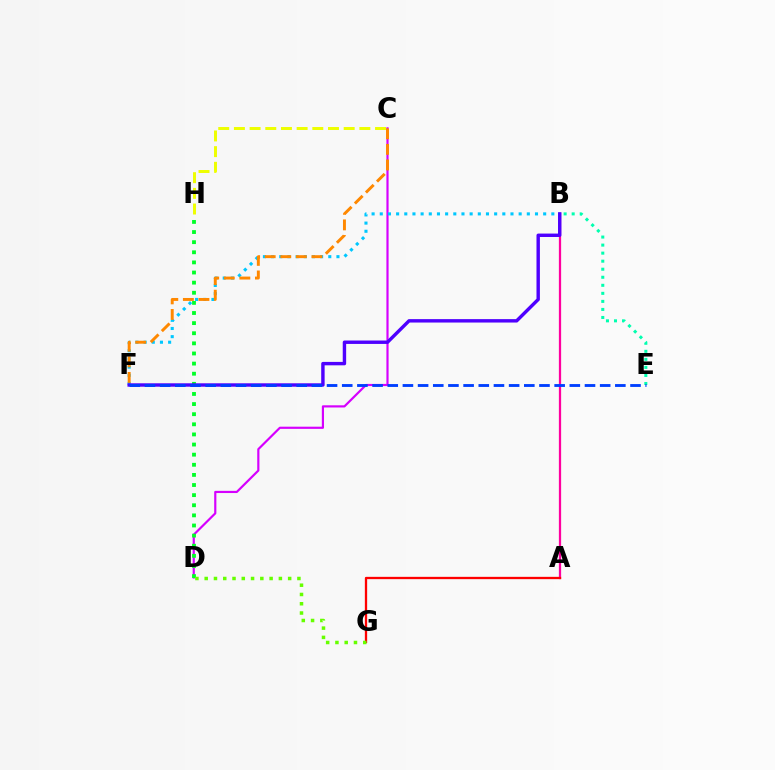{('C', 'D'): [{'color': '#d600ff', 'line_style': 'solid', 'thickness': 1.57}], ('A', 'B'): [{'color': '#ff00a0', 'line_style': 'solid', 'thickness': 1.62}], ('B', 'F'): [{'color': '#00c7ff', 'line_style': 'dotted', 'thickness': 2.22}, {'color': '#4f00ff', 'line_style': 'solid', 'thickness': 2.46}], ('C', 'H'): [{'color': '#eeff00', 'line_style': 'dashed', 'thickness': 2.13}], ('A', 'G'): [{'color': '#ff0000', 'line_style': 'solid', 'thickness': 1.66}], ('C', 'F'): [{'color': '#ff8800', 'line_style': 'dashed', 'thickness': 2.12}], ('D', 'H'): [{'color': '#00ff27', 'line_style': 'dotted', 'thickness': 2.75}], ('D', 'G'): [{'color': '#66ff00', 'line_style': 'dotted', 'thickness': 2.52}], ('B', 'E'): [{'color': '#00ffaf', 'line_style': 'dotted', 'thickness': 2.18}], ('E', 'F'): [{'color': '#003fff', 'line_style': 'dashed', 'thickness': 2.06}]}